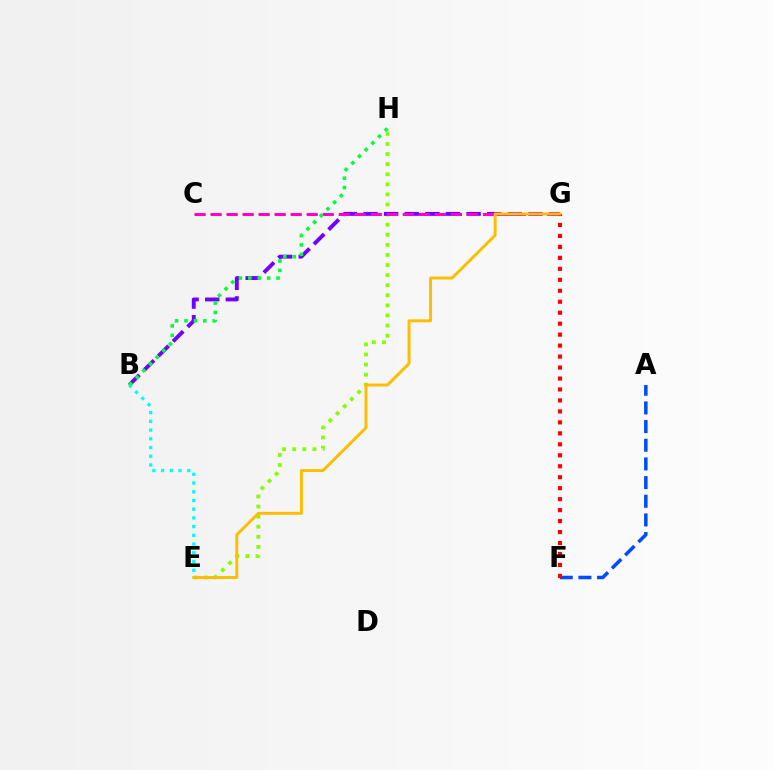{('E', 'H'): [{'color': '#84ff00', 'line_style': 'dotted', 'thickness': 2.74}], ('B', 'G'): [{'color': '#7200ff', 'line_style': 'dashed', 'thickness': 2.8}], ('B', 'E'): [{'color': '#00fff6', 'line_style': 'dotted', 'thickness': 2.37}], ('A', 'F'): [{'color': '#004bff', 'line_style': 'dashed', 'thickness': 2.54}], ('C', 'G'): [{'color': '#ff00cf', 'line_style': 'dashed', 'thickness': 2.18}], ('F', 'G'): [{'color': '#ff0000', 'line_style': 'dotted', 'thickness': 2.98}], ('B', 'H'): [{'color': '#00ff39', 'line_style': 'dotted', 'thickness': 2.56}], ('E', 'G'): [{'color': '#ffbd00', 'line_style': 'solid', 'thickness': 2.12}]}